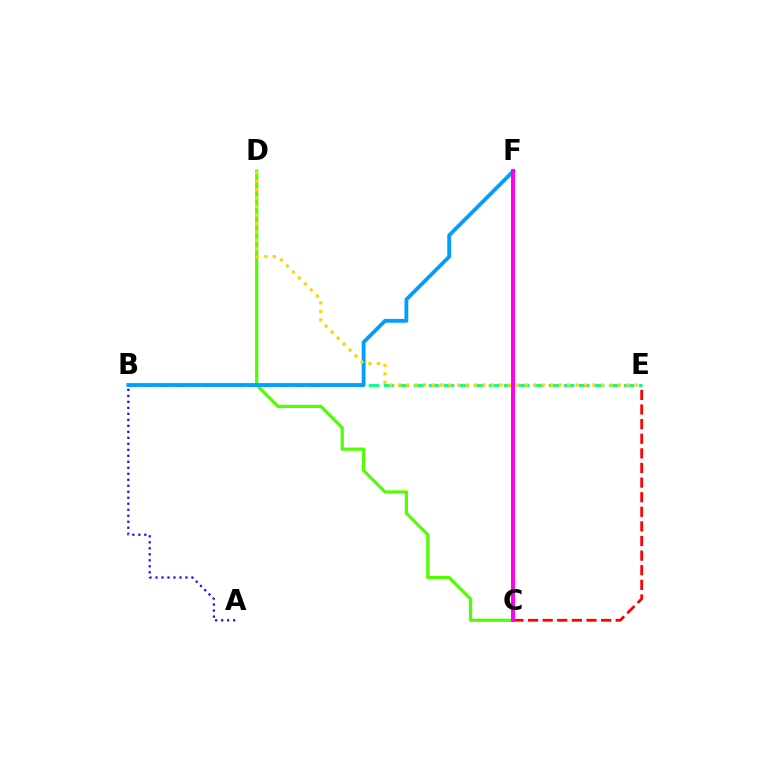{('C', 'E'): [{'color': '#ff0000', 'line_style': 'dashed', 'thickness': 1.98}], ('C', 'D'): [{'color': '#4fff00', 'line_style': 'solid', 'thickness': 2.29}], ('B', 'E'): [{'color': '#00ff86', 'line_style': 'dashed', 'thickness': 2.04}], ('B', 'F'): [{'color': '#009eff', 'line_style': 'solid', 'thickness': 2.74}], ('C', 'F'): [{'color': '#ff00ed', 'line_style': 'solid', 'thickness': 2.85}], ('A', 'B'): [{'color': '#3700ff', 'line_style': 'dotted', 'thickness': 1.63}], ('D', 'E'): [{'color': '#ffd500', 'line_style': 'dotted', 'thickness': 2.3}]}